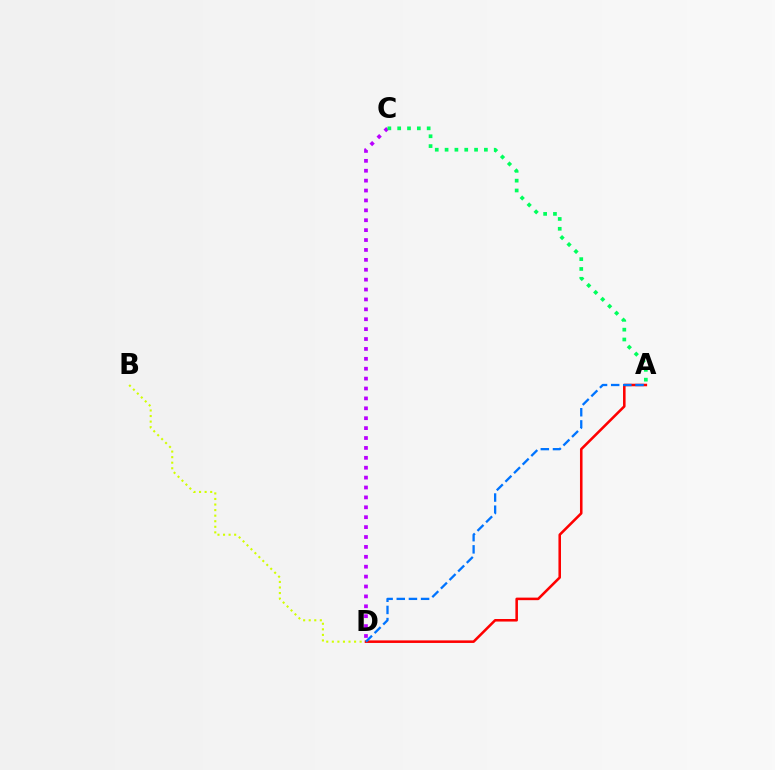{('B', 'D'): [{'color': '#d1ff00', 'line_style': 'dotted', 'thickness': 1.51}], ('C', 'D'): [{'color': '#b900ff', 'line_style': 'dotted', 'thickness': 2.69}], ('A', 'D'): [{'color': '#ff0000', 'line_style': 'solid', 'thickness': 1.84}, {'color': '#0074ff', 'line_style': 'dashed', 'thickness': 1.65}], ('A', 'C'): [{'color': '#00ff5c', 'line_style': 'dotted', 'thickness': 2.67}]}